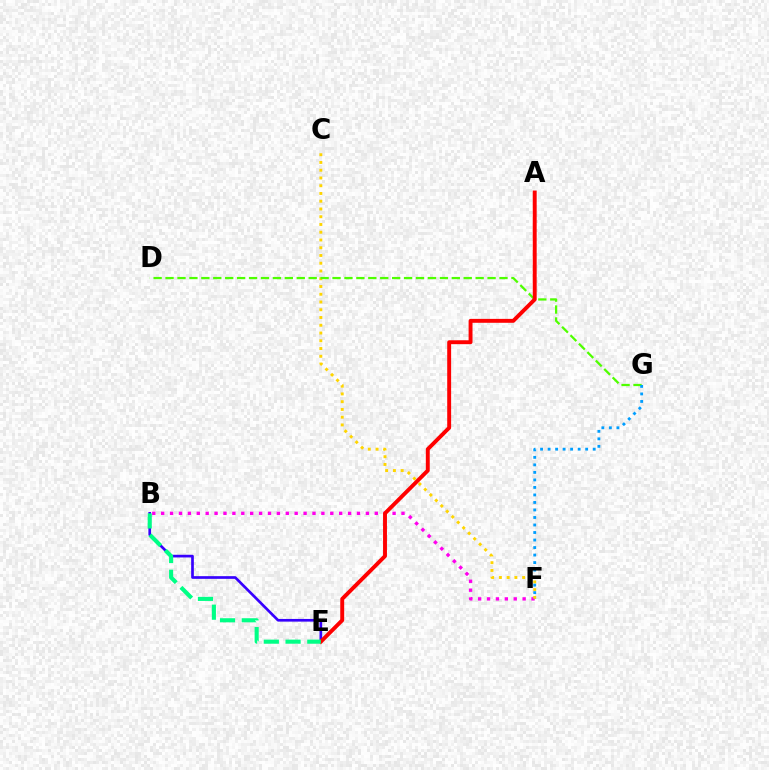{('B', 'F'): [{'color': '#ff00ed', 'line_style': 'dotted', 'thickness': 2.42}], ('C', 'F'): [{'color': '#ffd500', 'line_style': 'dotted', 'thickness': 2.11}], ('D', 'G'): [{'color': '#4fff00', 'line_style': 'dashed', 'thickness': 1.62}], ('B', 'E'): [{'color': '#3700ff', 'line_style': 'solid', 'thickness': 1.93}, {'color': '#00ff86', 'line_style': 'dashed', 'thickness': 2.95}], ('A', 'E'): [{'color': '#ff0000', 'line_style': 'solid', 'thickness': 2.81}], ('F', 'G'): [{'color': '#009eff', 'line_style': 'dotted', 'thickness': 2.04}]}